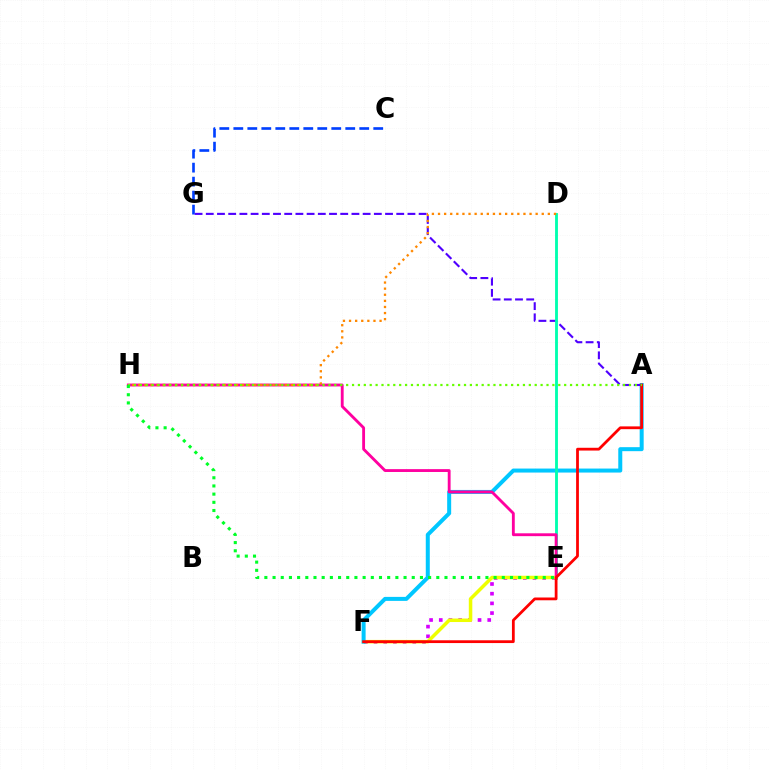{('E', 'F'): [{'color': '#d600ff', 'line_style': 'dotted', 'thickness': 2.63}, {'color': '#eeff00', 'line_style': 'solid', 'thickness': 2.53}], ('A', 'F'): [{'color': '#00c7ff', 'line_style': 'solid', 'thickness': 2.88}, {'color': '#ff0000', 'line_style': 'solid', 'thickness': 2.0}], ('C', 'G'): [{'color': '#003fff', 'line_style': 'dashed', 'thickness': 1.9}], ('A', 'G'): [{'color': '#4f00ff', 'line_style': 'dashed', 'thickness': 1.52}], ('D', 'E'): [{'color': '#00ffaf', 'line_style': 'solid', 'thickness': 2.06}], ('E', 'H'): [{'color': '#ff00a0', 'line_style': 'solid', 'thickness': 2.05}, {'color': '#00ff27', 'line_style': 'dotted', 'thickness': 2.22}], ('D', 'H'): [{'color': '#ff8800', 'line_style': 'dotted', 'thickness': 1.66}], ('A', 'H'): [{'color': '#66ff00', 'line_style': 'dotted', 'thickness': 1.6}]}